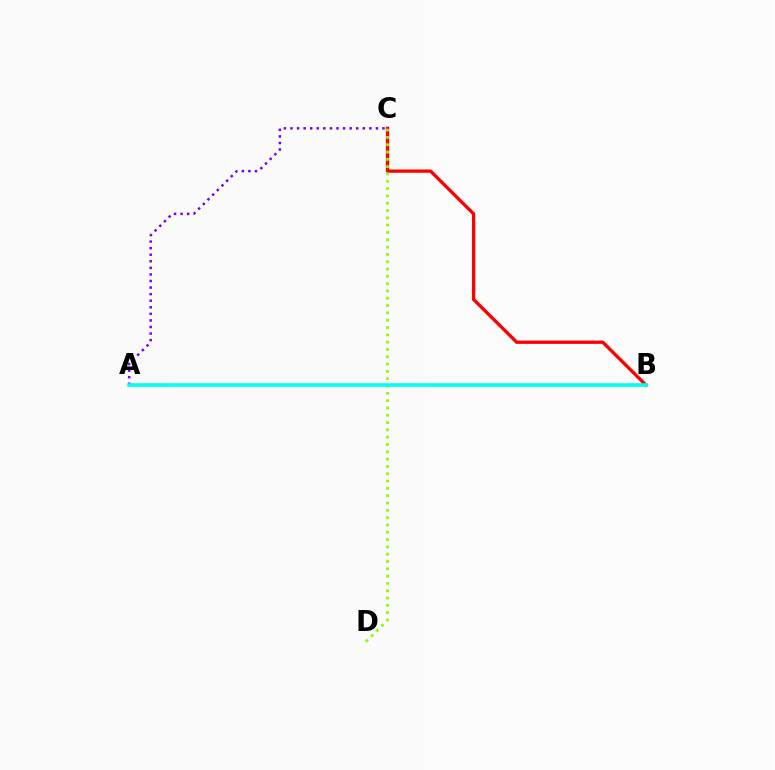{('B', 'C'): [{'color': '#ff0000', 'line_style': 'solid', 'thickness': 2.39}], ('C', 'D'): [{'color': '#84ff00', 'line_style': 'dotted', 'thickness': 1.99}], ('A', 'C'): [{'color': '#7200ff', 'line_style': 'dotted', 'thickness': 1.79}], ('A', 'B'): [{'color': '#00fff6', 'line_style': 'solid', 'thickness': 2.57}]}